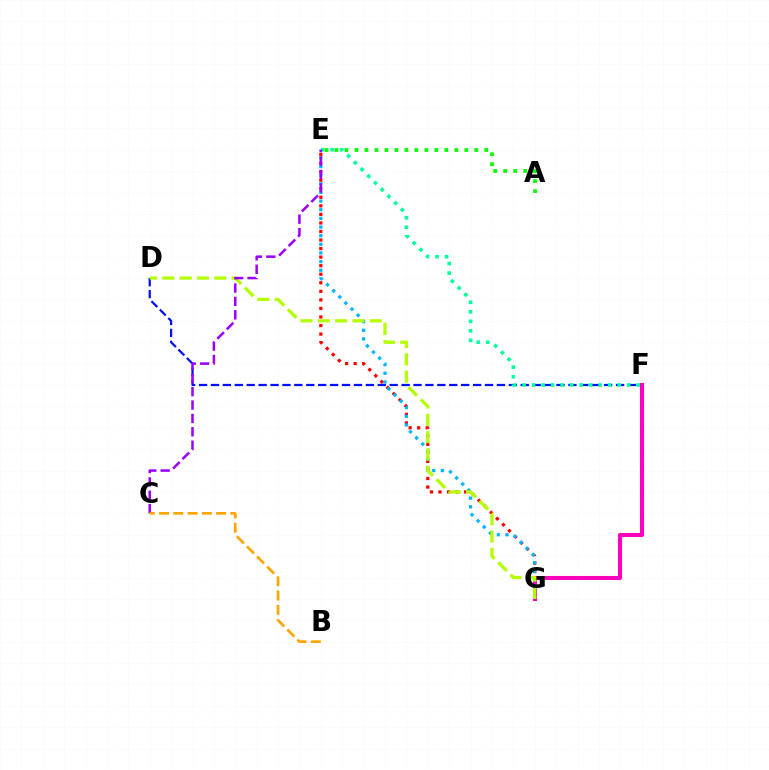{('D', 'F'): [{'color': '#0010ff', 'line_style': 'dashed', 'thickness': 1.62}], ('F', 'G'): [{'color': '#ff00bd', 'line_style': 'solid', 'thickness': 2.94}], ('E', 'F'): [{'color': '#00ff9d', 'line_style': 'dotted', 'thickness': 2.58}], ('E', 'G'): [{'color': '#ff0000', 'line_style': 'dotted', 'thickness': 2.32}, {'color': '#00b5ff', 'line_style': 'dotted', 'thickness': 2.35}], ('D', 'G'): [{'color': '#b3ff00', 'line_style': 'dashed', 'thickness': 2.35}], ('C', 'E'): [{'color': '#9b00ff', 'line_style': 'dashed', 'thickness': 1.82}], ('B', 'C'): [{'color': '#ffa500', 'line_style': 'dashed', 'thickness': 1.94}], ('A', 'E'): [{'color': '#08ff00', 'line_style': 'dotted', 'thickness': 2.71}]}